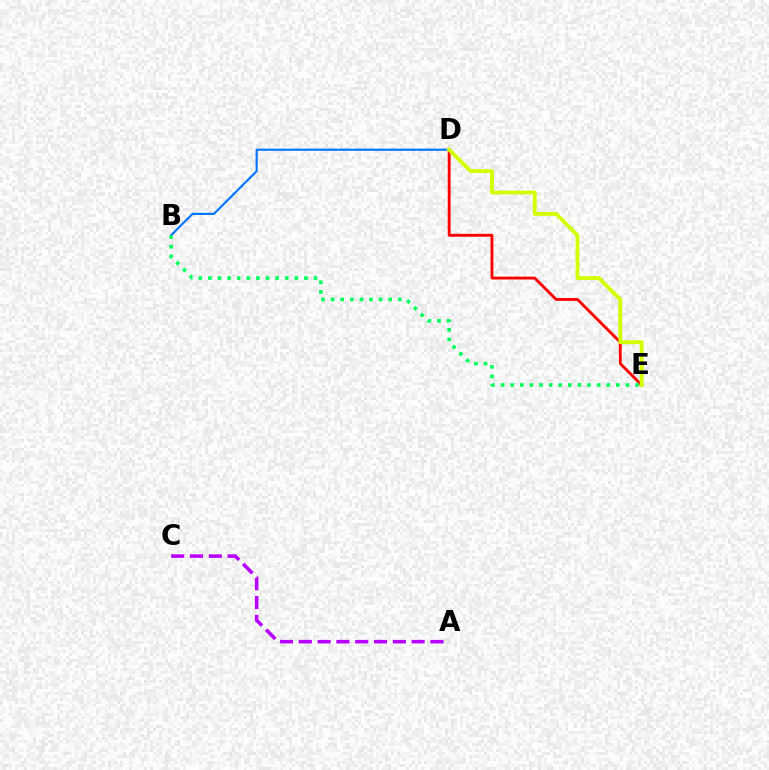{('A', 'C'): [{'color': '#b900ff', 'line_style': 'dashed', 'thickness': 2.56}], ('D', 'E'): [{'color': '#ff0000', 'line_style': 'solid', 'thickness': 2.05}, {'color': '#d1ff00', 'line_style': 'solid', 'thickness': 2.77}], ('B', 'D'): [{'color': '#0074ff', 'line_style': 'solid', 'thickness': 1.53}], ('B', 'E'): [{'color': '#00ff5c', 'line_style': 'dotted', 'thickness': 2.61}]}